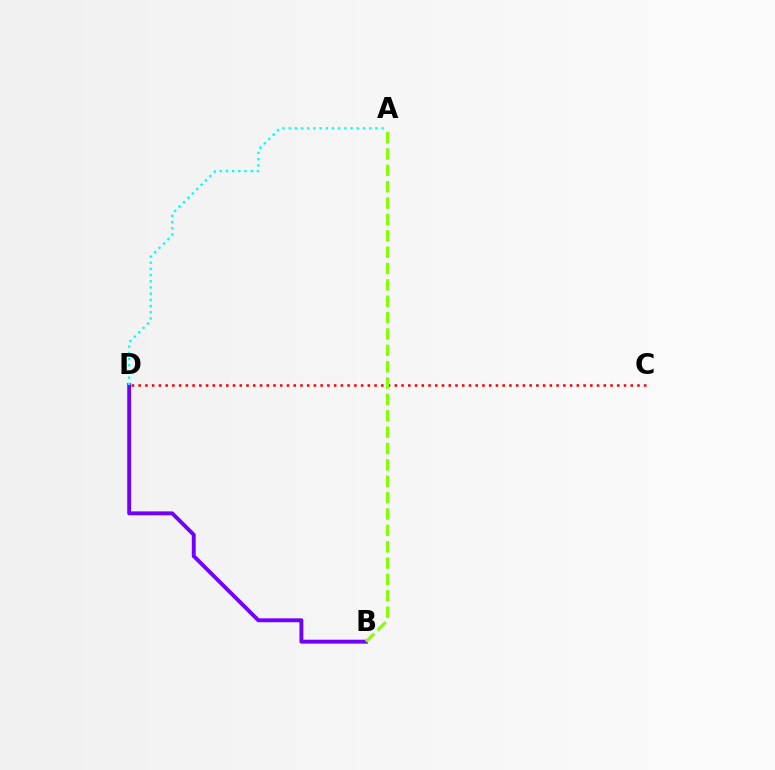{('B', 'D'): [{'color': '#7200ff', 'line_style': 'solid', 'thickness': 2.81}], ('C', 'D'): [{'color': '#ff0000', 'line_style': 'dotted', 'thickness': 1.83}], ('A', 'B'): [{'color': '#84ff00', 'line_style': 'dashed', 'thickness': 2.22}], ('A', 'D'): [{'color': '#00fff6', 'line_style': 'dotted', 'thickness': 1.68}]}